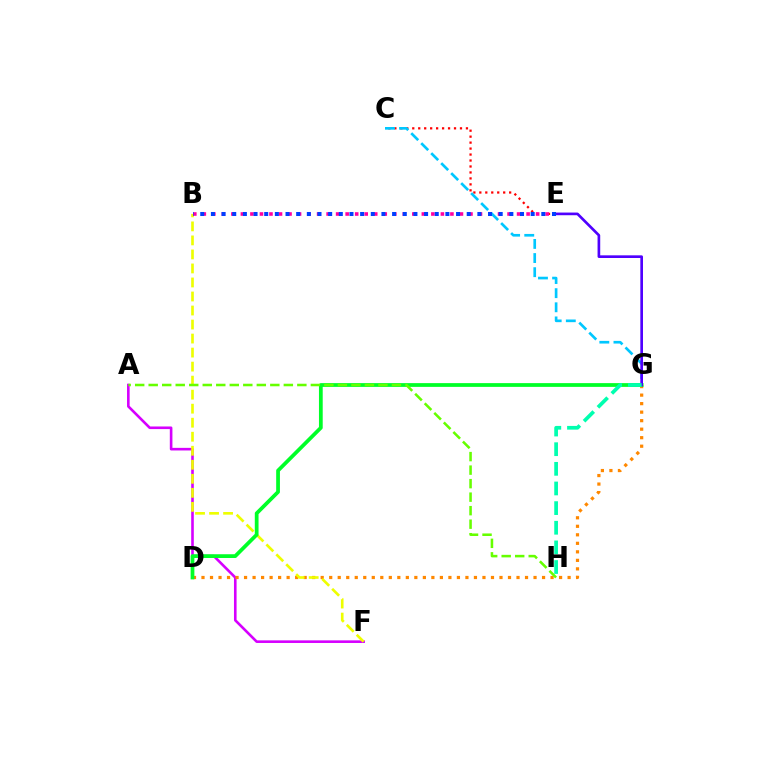{('A', 'F'): [{'color': '#d600ff', 'line_style': 'solid', 'thickness': 1.88}], ('D', 'G'): [{'color': '#ff8800', 'line_style': 'dotted', 'thickness': 2.31}, {'color': '#00ff27', 'line_style': 'solid', 'thickness': 2.7}], ('B', 'F'): [{'color': '#eeff00', 'line_style': 'dashed', 'thickness': 1.91}], ('C', 'E'): [{'color': '#ff0000', 'line_style': 'dotted', 'thickness': 1.62}], ('B', 'E'): [{'color': '#ff00a0', 'line_style': 'dotted', 'thickness': 2.59}, {'color': '#003fff', 'line_style': 'dotted', 'thickness': 2.9}], ('C', 'G'): [{'color': '#00c7ff', 'line_style': 'dashed', 'thickness': 1.92}], ('E', 'G'): [{'color': '#4f00ff', 'line_style': 'solid', 'thickness': 1.92}], ('A', 'H'): [{'color': '#66ff00', 'line_style': 'dashed', 'thickness': 1.84}], ('G', 'H'): [{'color': '#00ffaf', 'line_style': 'dashed', 'thickness': 2.67}]}